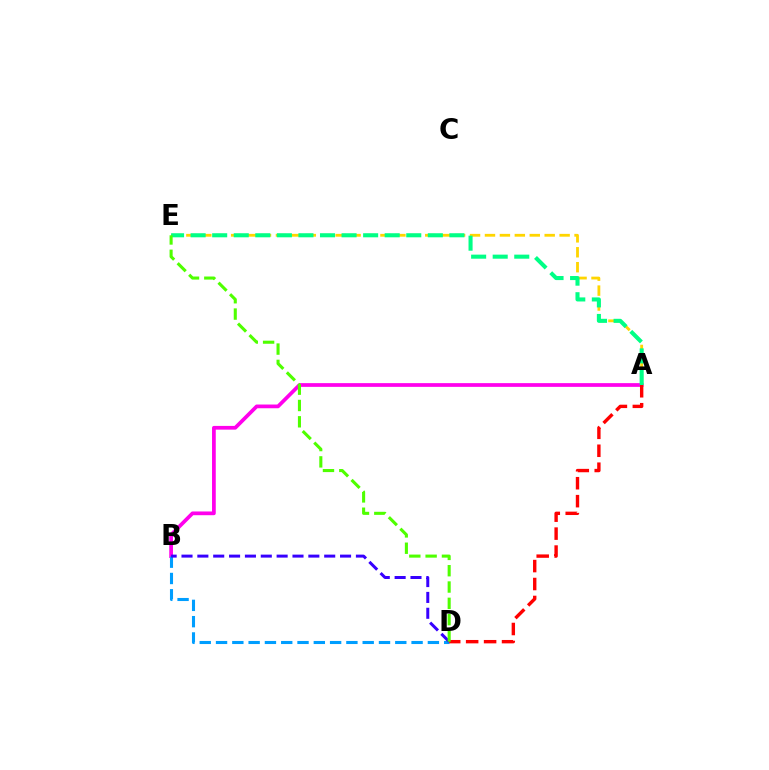{('A', 'E'): [{'color': '#ffd500', 'line_style': 'dashed', 'thickness': 2.03}, {'color': '#00ff86', 'line_style': 'dashed', 'thickness': 2.93}], ('A', 'B'): [{'color': '#ff00ed', 'line_style': 'solid', 'thickness': 2.69}], ('B', 'D'): [{'color': '#009eff', 'line_style': 'dashed', 'thickness': 2.21}, {'color': '#3700ff', 'line_style': 'dashed', 'thickness': 2.15}], ('A', 'D'): [{'color': '#ff0000', 'line_style': 'dashed', 'thickness': 2.44}], ('D', 'E'): [{'color': '#4fff00', 'line_style': 'dashed', 'thickness': 2.22}]}